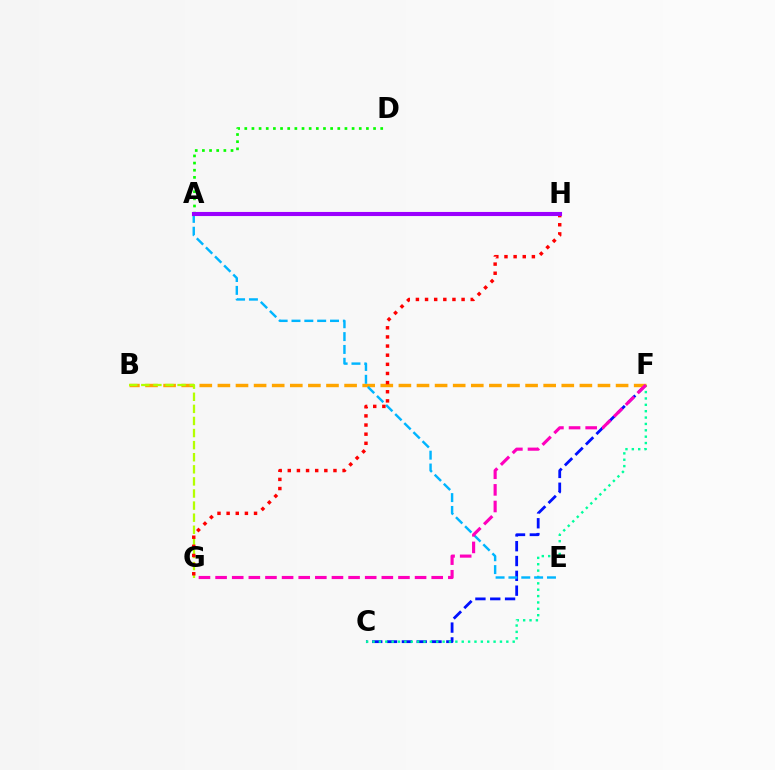{('C', 'F'): [{'color': '#0010ff', 'line_style': 'dashed', 'thickness': 2.01}, {'color': '#00ff9d', 'line_style': 'dotted', 'thickness': 1.73}], ('A', 'D'): [{'color': '#08ff00', 'line_style': 'dotted', 'thickness': 1.94}], ('B', 'F'): [{'color': '#ffa500', 'line_style': 'dashed', 'thickness': 2.46}], ('A', 'E'): [{'color': '#00b5ff', 'line_style': 'dashed', 'thickness': 1.74}], ('B', 'G'): [{'color': '#b3ff00', 'line_style': 'dashed', 'thickness': 1.64}], ('G', 'H'): [{'color': '#ff0000', 'line_style': 'dotted', 'thickness': 2.48}], ('F', 'G'): [{'color': '#ff00bd', 'line_style': 'dashed', 'thickness': 2.26}], ('A', 'H'): [{'color': '#9b00ff', 'line_style': 'solid', 'thickness': 2.95}]}